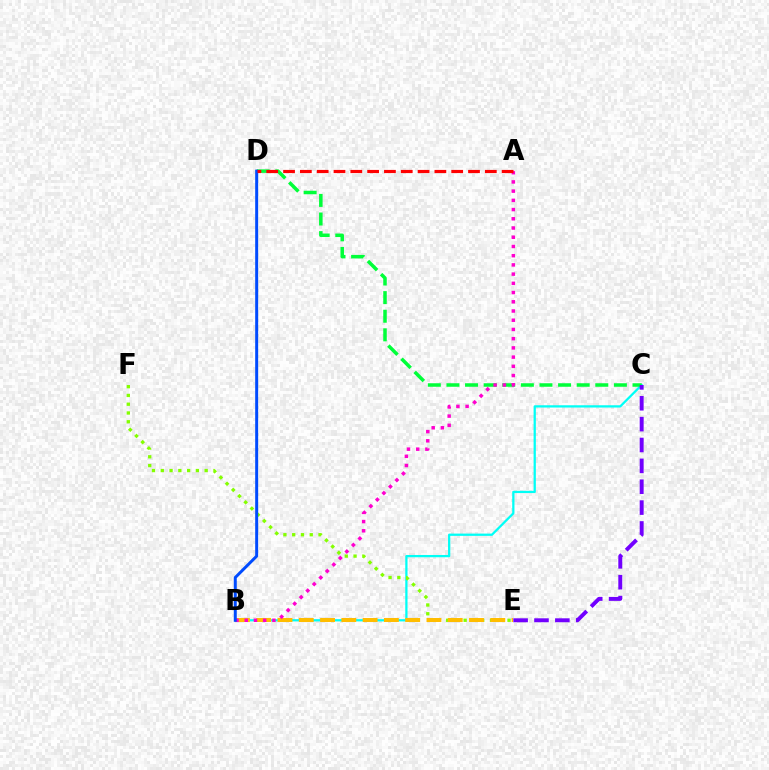{('B', 'C'): [{'color': '#00fff6', 'line_style': 'solid', 'thickness': 1.63}], ('C', 'D'): [{'color': '#00ff39', 'line_style': 'dashed', 'thickness': 2.53}], ('E', 'F'): [{'color': '#84ff00', 'line_style': 'dotted', 'thickness': 2.38}], ('B', 'E'): [{'color': '#ffbd00', 'line_style': 'dashed', 'thickness': 2.89}], ('A', 'B'): [{'color': '#ff00cf', 'line_style': 'dotted', 'thickness': 2.51}], ('B', 'D'): [{'color': '#004bff', 'line_style': 'solid', 'thickness': 2.14}], ('C', 'E'): [{'color': '#7200ff', 'line_style': 'dashed', 'thickness': 2.83}], ('A', 'D'): [{'color': '#ff0000', 'line_style': 'dashed', 'thickness': 2.28}]}